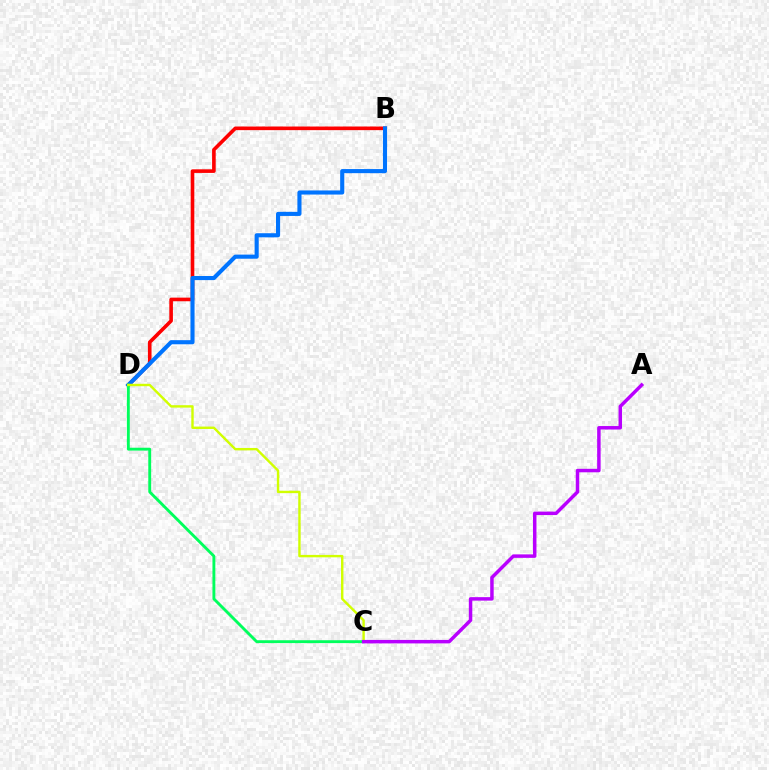{('B', 'D'): [{'color': '#ff0000', 'line_style': 'solid', 'thickness': 2.6}, {'color': '#0074ff', 'line_style': 'solid', 'thickness': 2.96}], ('C', 'D'): [{'color': '#00ff5c', 'line_style': 'solid', 'thickness': 2.07}, {'color': '#d1ff00', 'line_style': 'solid', 'thickness': 1.73}], ('A', 'C'): [{'color': '#b900ff', 'line_style': 'solid', 'thickness': 2.5}]}